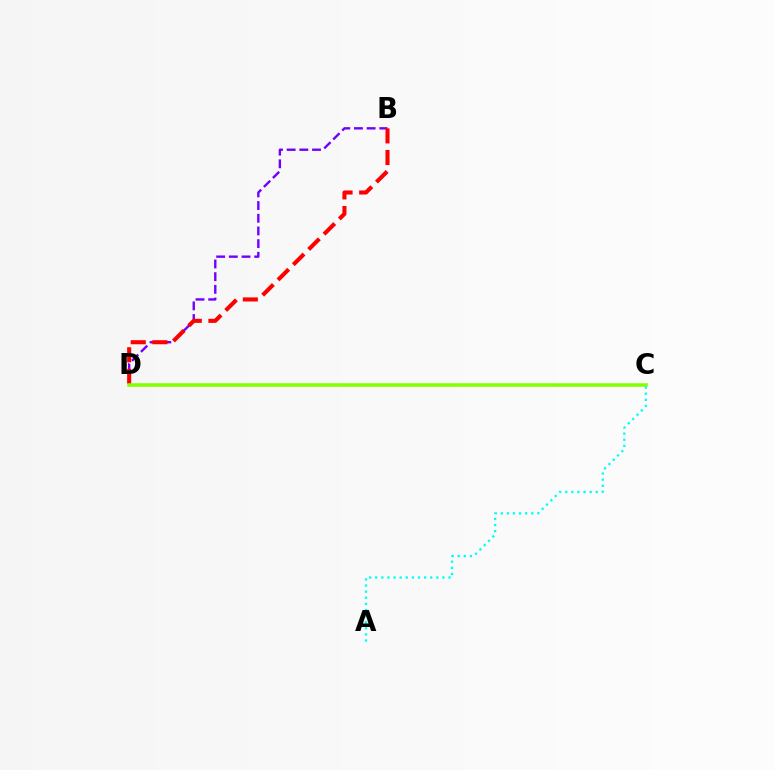{('B', 'D'): [{'color': '#7200ff', 'line_style': 'dashed', 'thickness': 1.72}, {'color': '#ff0000', 'line_style': 'dashed', 'thickness': 2.94}], ('C', 'D'): [{'color': '#84ff00', 'line_style': 'solid', 'thickness': 2.56}], ('A', 'C'): [{'color': '#00fff6', 'line_style': 'dotted', 'thickness': 1.66}]}